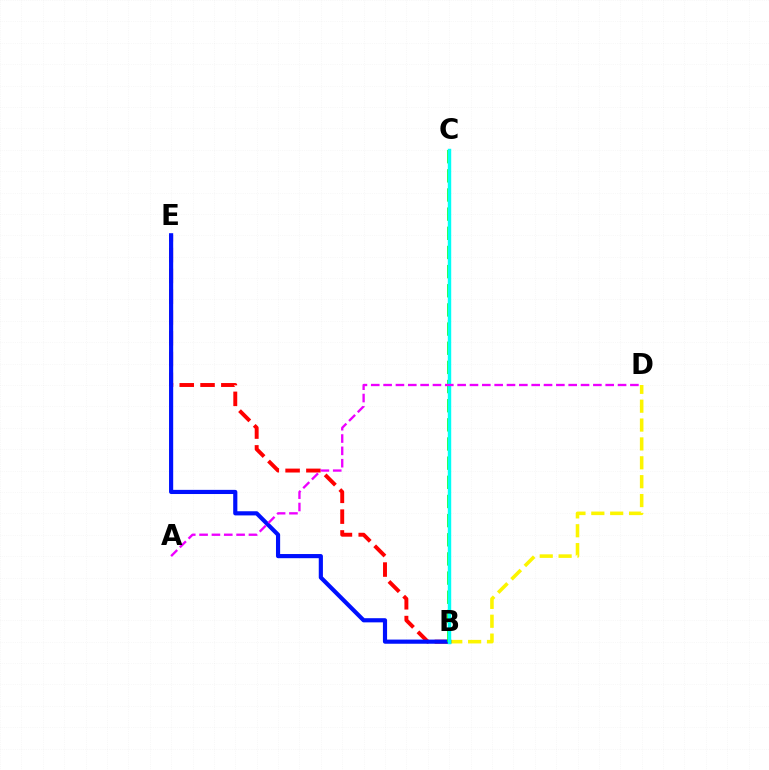{('B', 'E'): [{'color': '#ff0000', 'line_style': 'dashed', 'thickness': 2.82}, {'color': '#0010ff', 'line_style': 'solid', 'thickness': 3.0}], ('B', 'D'): [{'color': '#fcf500', 'line_style': 'dashed', 'thickness': 2.56}], ('B', 'C'): [{'color': '#08ff00', 'line_style': 'dashed', 'thickness': 2.6}, {'color': '#00fff6', 'line_style': 'solid', 'thickness': 2.47}], ('A', 'D'): [{'color': '#ee00ff', 'line_style': 'dashed', 'thickness': 1.68}]}